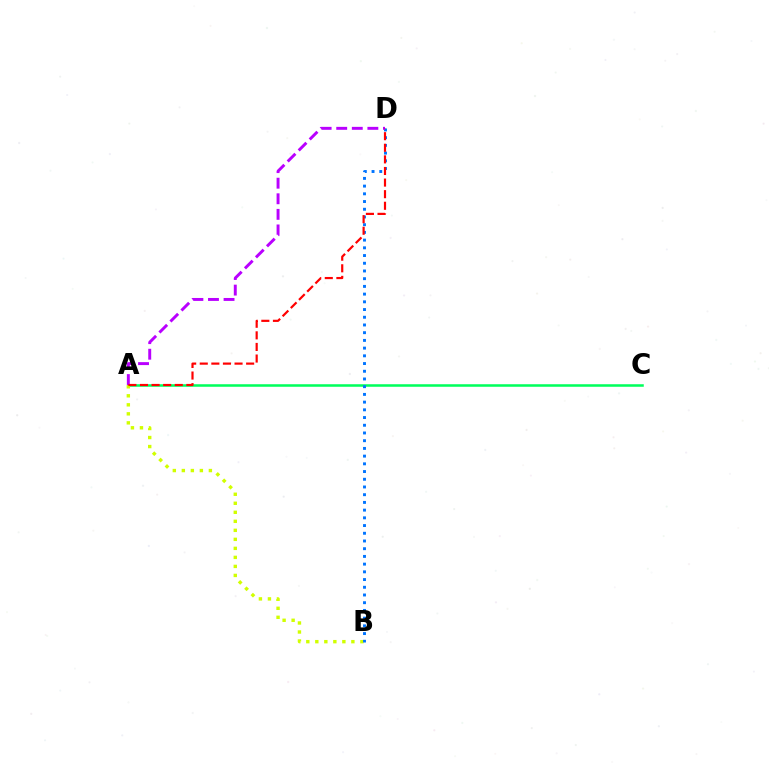{('A', 'C'): [{'color': '#00ff5c', 'line_style': 'solid', 'thickness': 1.83}], ('A', 'B'): [{'color': '#d1ff00', 'line_style': 'dotted', 'thickness': 2.45}], ('B', 'D'): [{'color': '#0074ff', 'line_style': 'dotted', 'thickness': 2.1}], ('A', 'D'): [{'color': '#b900ff', 'line_style': 'dashed', 'thickness': 2.12}, {'color': '#ff0000', 'line_style': 'dashed', 'thickness': 1.58}]}